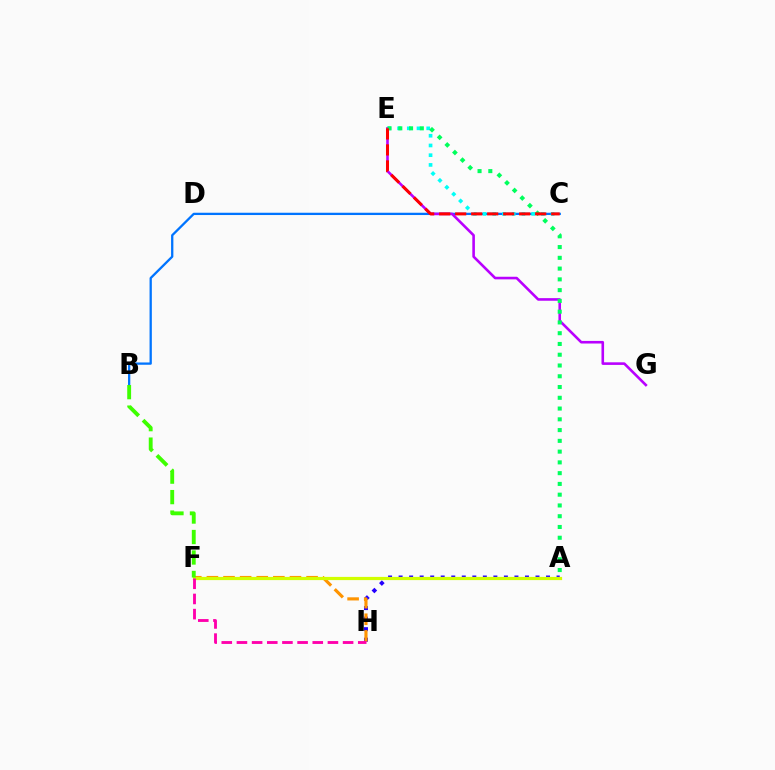{('A', 'H'): [{'color': '#2500ff', 'line_style': 'dotted', 'thickness': 2.86}], ('B', 'C'): [{'color': '#0074ff', 'line_style': 'solid', 'thickness': 1.65}], ('C', 'E'): [{'color': '#00fff6', 'line_style': 'dotted', 'thickness': 2.64}, {'color': '#ff0000', 'line_style': 'dashed', 'thickness': 2.17}], ('F', 'H'): [{'color': '#ff9400', 'line_style': 'dashed', 'thickness': 2.26}, {'color': '#ff00ac', 'line_style': 'dashed', 'thickness': 2.06}], ('E', 'G'): [{'color': '#b900ff', 'line_style': 'solid', 'thickness': 1.87}], ('A', 'F'): [{'color': '#d1ff00', 'line_style': 'solid', 'thickness': 2.3}], ('A', 'E'): [{'color': '#00ff5c', 'line_style': 'dotted', 'thickness': 2.93}], ('B', 'F'): [{'color': '#3dff00', 'line_style': 'dashed', 'thickness': 2.78}]}